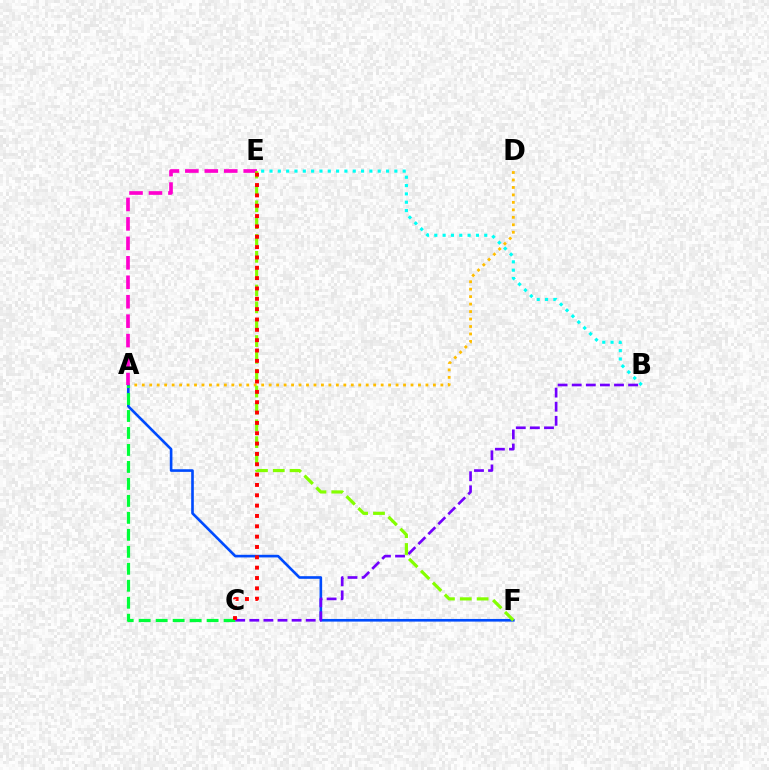{('A', 'D'): [{'color': '#ffbd00', 'line_style': 'dotted', 'thickness': 2.03}], ('A', 'F'): [{'color': '#004bff', 'line_style': 'solid', 'thickness': 1.9}], ('B', 'E'): [{'color': '#00fff6', 'line_style': 'dotted', 'thickness': 2.26}], ('A', 'E'): [{'color': '#ff00cf', 'line_style': 'dashed', 'thickness': 2.64}], ('A', 'C'): [{'color': '#00ff39', 'line_style': 'dashed', 'thickness': 2.31}], ('B', 'C'): [{'color': '#7200ff', 'line_style': 'dashed', 'thickness': 1.92}], ('E', 'F'): [{'color': '#84ff00', 'line_style': 'dashed', 'thickness': 2.29}], ('C', 'E'): [{'color': '#ff0000', 'line_style': 'dotted', 'thickness': 2.81}]}